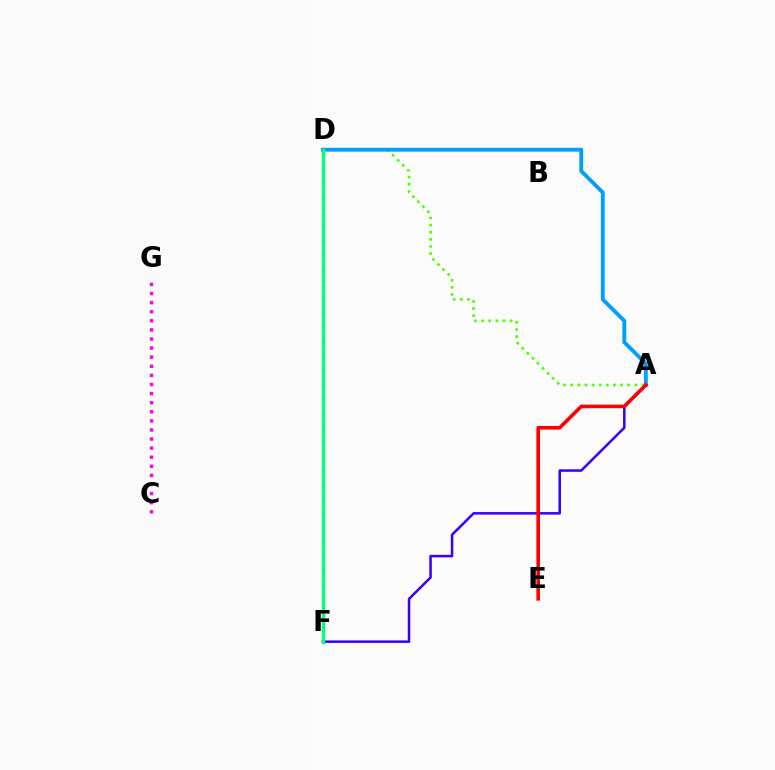{('A', 'D'): [{'color': '#4fff00', 'line_style': 'dotted', 'thickness': 1.93}, {'color': '#009eff', 'line_style': 'solid', 'thickness': 2.78}], ('D', 'F'): [{'color': '#ffd500', 'line_style': 'dashed', 'thickness': 2.45}, {'color': '#00ff86', 'line_style': 'solid', 'thickness': 2.34}], ('A', 'F'): [{'color': '#3700ff', 'line_style': 'solid', 'thickness': 1.82}], ('C', 'G'): [{'color': '#ff00ed', 'line_style': 'dotted', 'thickness': 2.47}], ('A', 'E'): [{'color': '#ff0000', 'line_style': 'solid', 'thickness': 2.59}]}